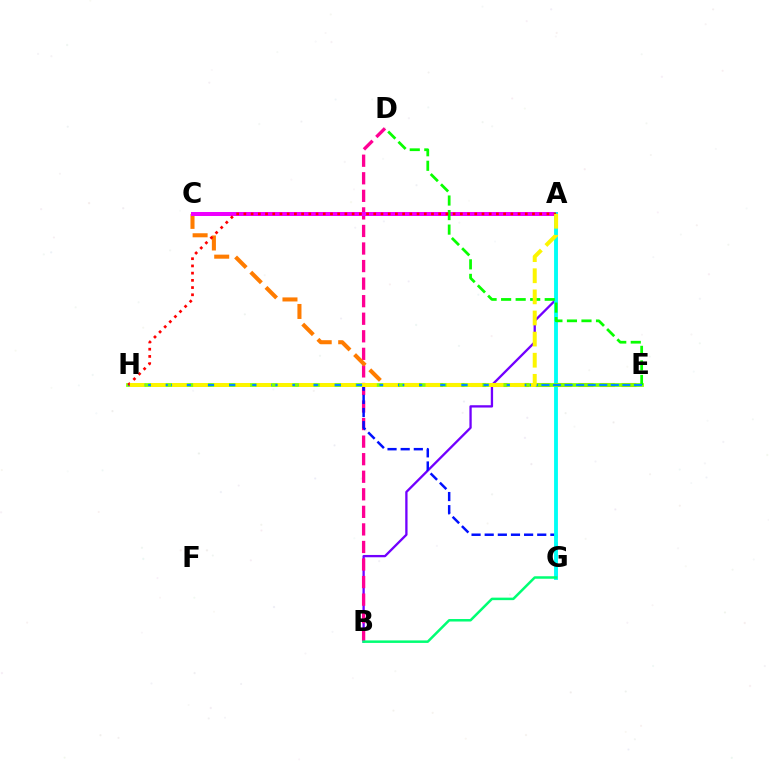{('A', 'B'): [{'color': '#7200ff', 'line_style': 'solid', 'thickness': 1.66}], ('B', 'D'): [{'color': '#ff0094', 'line_style': 'dashed', 'thickness': 2.39}], ('C', 'E'): [{'color': '#ff7c00', 'line_style': 'dashed', 'thickness': 2.92}], ('G', 'H'): [{'color': '#0010ff', 'line_style': 'dashed', 'thickness': 1.78}], ('A', 'C'): [{'color': '#ee00ff', 'line_style': 'solid', 'thickness': 2.88}], ('A', 'G'): [{'color': '#00fff6', 'line_style': 'solid', 'thickness': 2.77}], ('E', 'H'): [{'color': '#84ff00', 'line_style': 'solid', 'thickness': 2.7}, {'color': '#008cff', 'line_style': 'dashed', 'thickness': 1.57}], ('D', 'E'): [{'color': '#08ff00', 'line_style': 'dashed', 'thickness': 1.97}], ('B', 'G'): [{'color': '#00ff74', 'line_style': 'solid', 'thickness': 1.8}], ('A', 'H'): [{'color': '#ff0000', 'line_style': 'dotted', 'thickness': 1.96}, {'color': '#fcf500', 'line_style': 'dashed', 'thickness': 2.87}]}